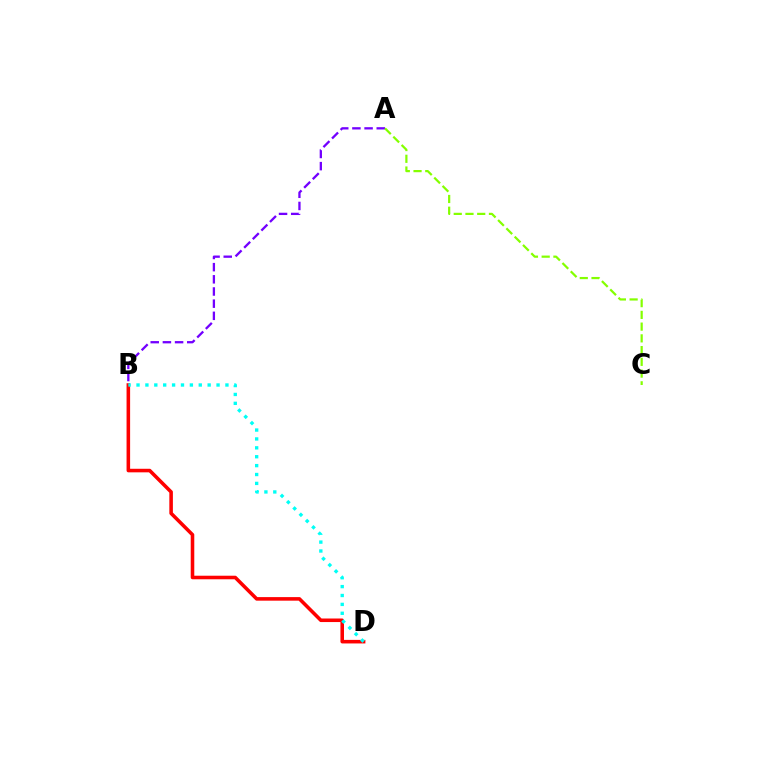{('A', 'B'): [{'color': '#7200ff', 'line_style': 'dashed', 'thickness': 1.65}], ('B', 'D'): [{'color': '#ff0000', 'line_style': 'solid', 'thickness': 2.56}, {'color': '#00fff6', 'line_style': 'dotted', 'thickness': 2.42}], ('A', 'C'): [{'color': '#84ff00', 'line_style': 'dashed', 'thickness': 1.59}]}